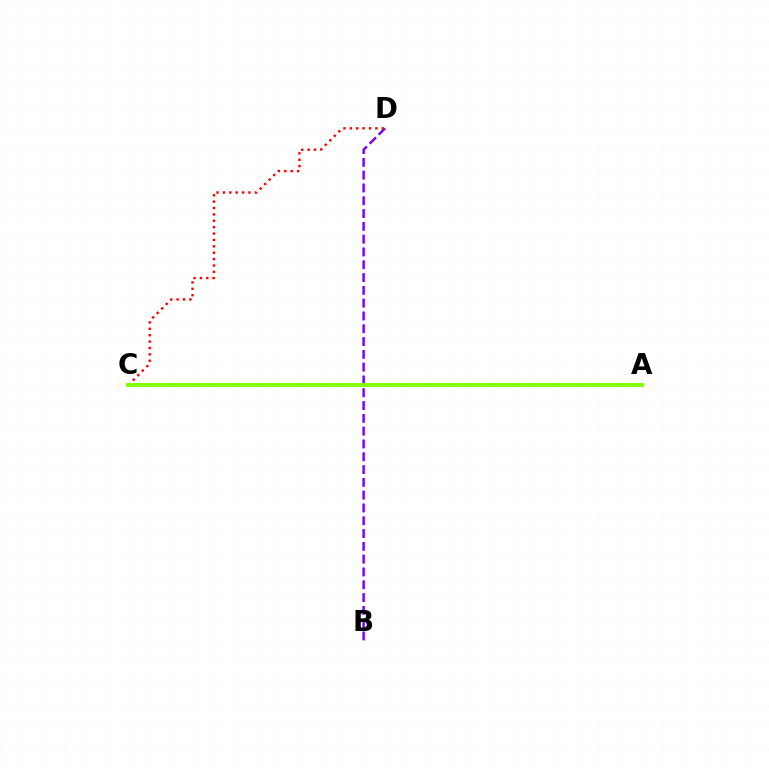{('B', 'D'): [{'color': '#7200ff', 'line_style': 'dashed', 'thickness': 1.74}], ('C', 'D'): [{'color': '#ff0000', 'line_style': 'dotted', 'thickness': 1.73}], ('A', 'C'): [{'color': '#00fff6', 'line_style': 'dashed', 'thickness': 1.79}, {'color': '#84ff00', 'line_style': 'solid', 'thickness': 2.89}]}